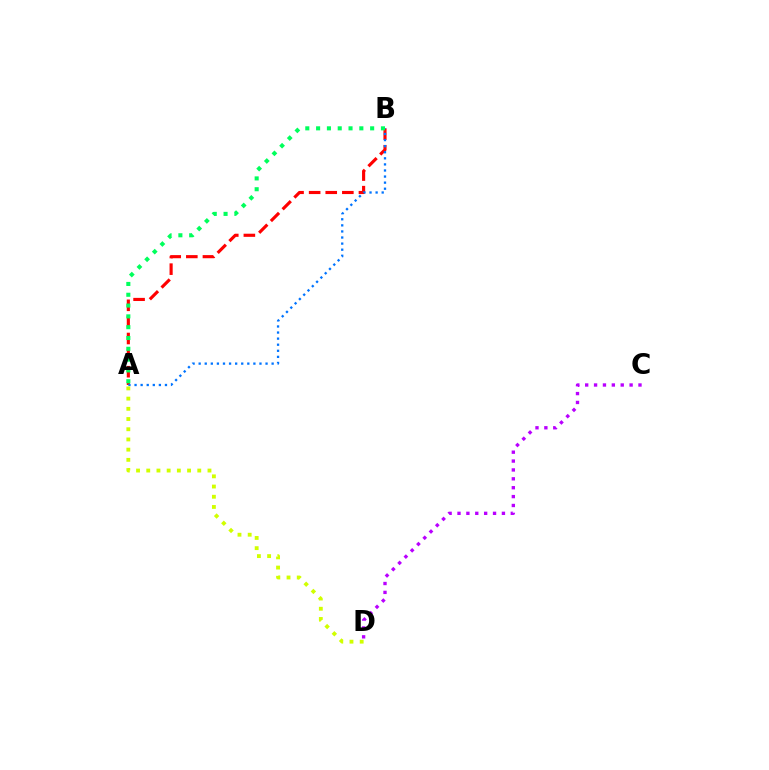{('A', 'B'): [{'color': '#ff0000', 'line_style': 'dashed', 'thickness': 2.26}, {'color': '#0074ff', 'line_style': 'dotted', 'thickness': 1.65}, {'color': '#00ff5c', 'line_style': 'dotted', 'thickness': 2.94}], ('C', 'D'): [{'color': '#b900ff', 'line_style': 'dotted', 'thickness': 2.41}], ('A', 'D'): [{'color': '#d1ff00', 'line_style': 'dotted', 'thickness': 2.77}]}